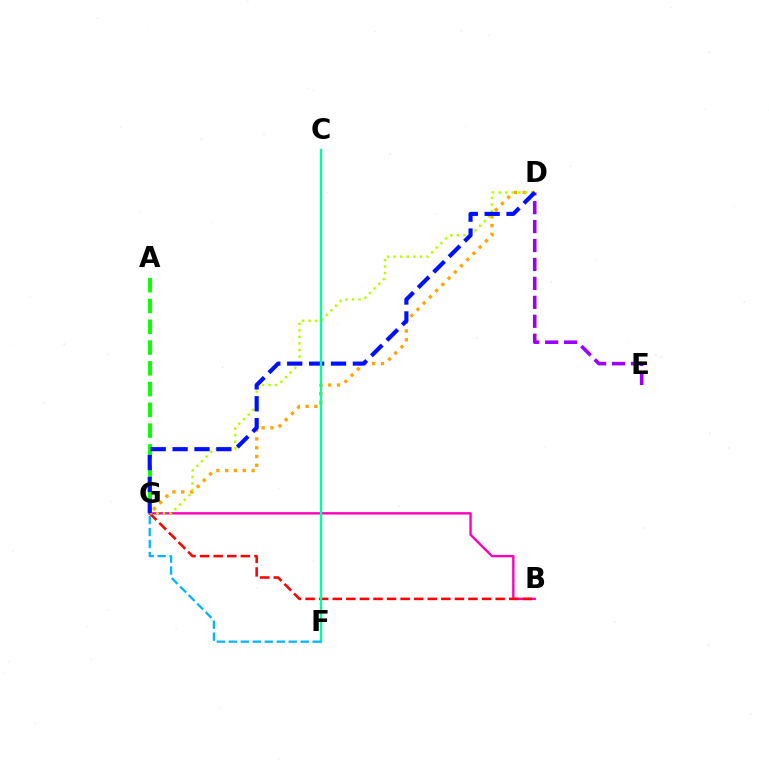{('B', 'G'): [{'color': '#ff00bd', 'line_style': 'solid', 'thickness': 1.72}, {'color': '#ff0000', 'line_style': 'dashed', 'thickness': 1.84}], ('D', 'E'): [{'color': '#9b00ff', 'line_style': 'dashed', 'thickness': 2.57}], ('D', 'G'): [{'color': '#ffa500', 'line_style': 'dotted', 'thickness': 2.39}, {'color': '#b3ff00', 'line_style': 'dotted', 'thickness': 1.78}, {'color': '#0010ff', 'line_style': 'dashed', 'thickness': 2.97}], ('A', 'G'): [{'color': '#08ff00', 'line_style': 'dashed', 'thickness': 2.82}], ('C', 'F'): [{'color': '#00ff9d', 'line_style': 'solid', 'thickness': 1.69}], ('F', 'G'): [{'color': '#00b5ff', 'line_style': 'dashed', 'thickness': 1.63}]}